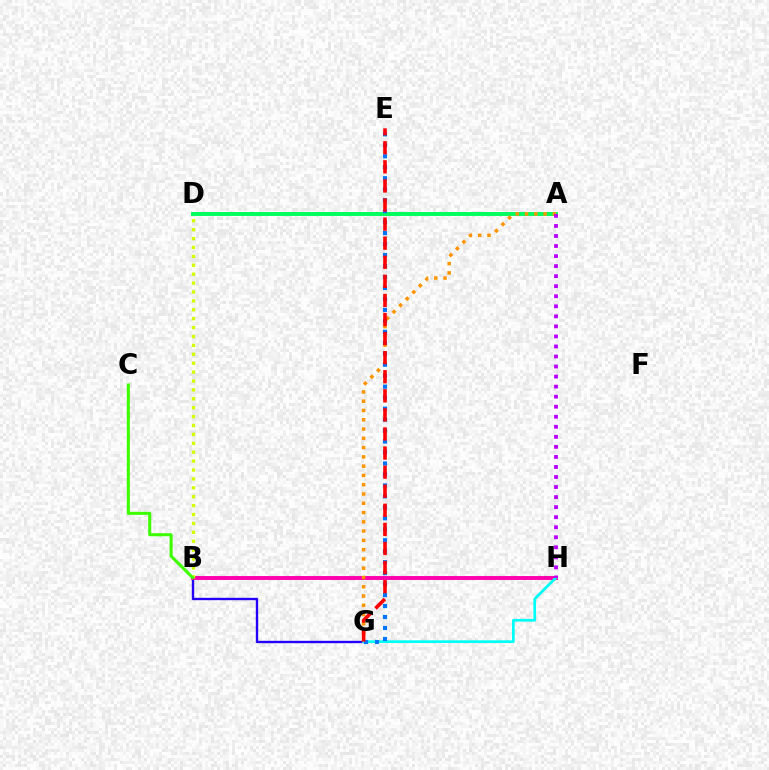{('B', 'G'): [{'color': '#2500ff', 'line_style': 'solid', 'thickness': 1.7}], ('B', 'H'): [{'color': '#ff00ac', 'line_style': 'solid', 'thickness': 2.81}], ('A', 'D'): [{'color': '#00ff5c', 'line_style': 'solid', 'thickness': 2.82}], ('A', 'G'): [{'color': '#ff9400', 'line_style': 'dotted', 'thickness': 2.52}], ('G', 'H'): [{'color': '#00fff6', 'line_style': 'solid', 'thickness': 1.95}], ('B', 'D'): [{'color': '#d1ff00', 'line_style': 'dotted', 'thickness': 2.42}], ('E', 'G'): [{'color': '#0074ff', 'line_style': 'dotted', 'thickness': 2.98}, {'color': '#ff0000', 'line_style': 'dashed', 'thickness': 2.59}], ('B', 'C'): [{'color': '#3dff00', 'line_style': 'solid', 'thickness': 2.21}], ('A', 'H'): [{'color': '#b900ff', 'line_style': 'dotted', 'thickness': 2.73}]}